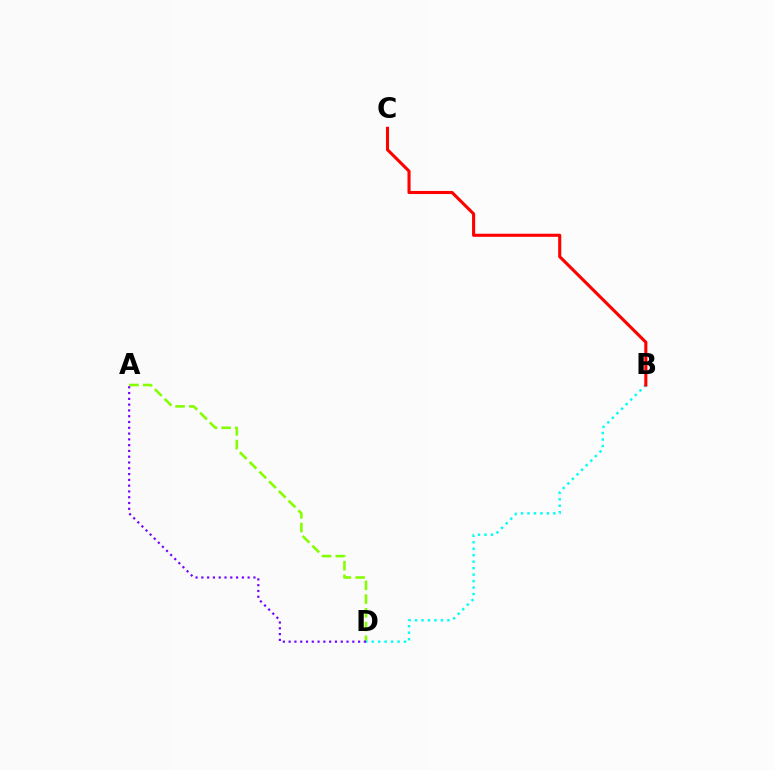{('A', 'D'): [{'color': '#84ff00', 'line_style': 'dashed', 'thickness': 1.87}, {'color': '#7200ff', 'line_style': 'dotted', 'thickness': 1.57}], ('B', 'D'): [{'color': '#00fff6', 'line_style': 'dotted', 'thickness': 1.76}], ('B', 'C'): [{'color': '#ff0000', 'line_style': 'solid', 'thickness': 2.23}]}